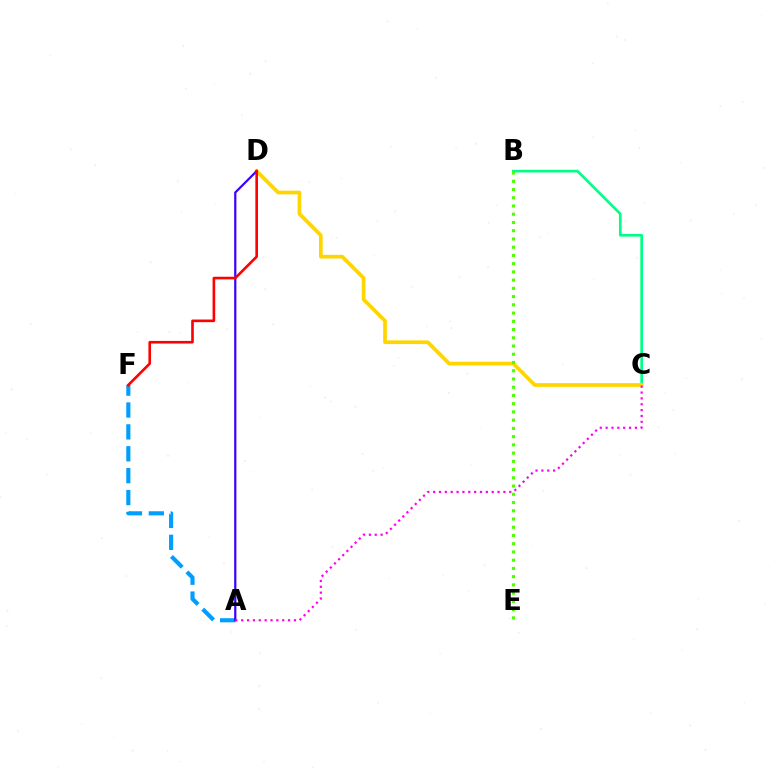{('B', 'C'): [{'color': '#00ff86', 'line_style': 'solid', 'thickness': 1.92}], ('C', 'D'): [{'color': '#ffd500', 'line_style': 'solid', 'thickness': 2.66}], ('A', 'F'): [{'color': '#009eff', 'line_style': 'dashed', 'thickness': 2.97}], ('B', 'E'): [{'color': '#4fff00', 'line_style': 'dotted', 'thickness': 2.24}], ('A', 'D'): [{'color': '#3700ff', 'line_style': 'solid', 'thickness': 1.59}], ('A', 'C'): [{'color': '#ff00ed', 'line_style': 'dotted', 'thickness': 1.59}], ('D', 'F'): [{'color': '#ff0000', 'line_style': 'solid', 'thickness': 1.89}]}